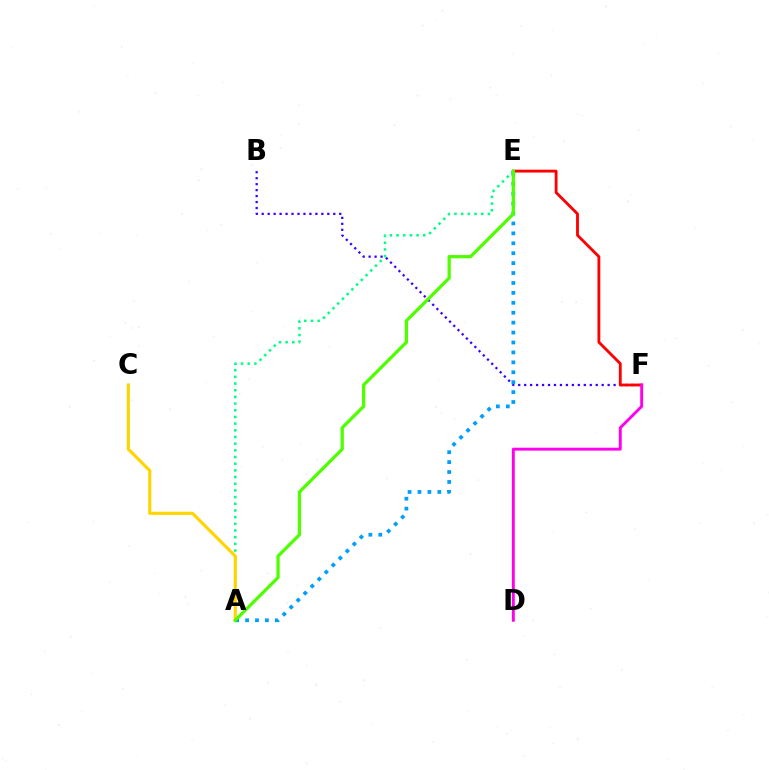{('B', 'F'): [{'color': '#3700ff', 'line_style': 'dotted', 'thickness': 1.62}], ('E', 'F'): [{'color': '#ff0000', 'line_style': 'solid', 'thickness': 2.04}], ('A', 'E'): [{'color': '#00ff86', 'line_style': 'dotted', 'thickness': 1.81}, {'color': '#009eff', 'line_style': 'dotted', 'thickness': 2.7}, {'color': '#4fff00', 'line_style': 'solid', 'thickness': 2.34}], ('D', 'F'): [{'color': '#ff00ed', 'line_style': 'solid', 'thickness': 2.09}], ('A', 'C'): [{'color': '#ffd500', 'line_style': 'solid', 'thickness': 2.27}]}